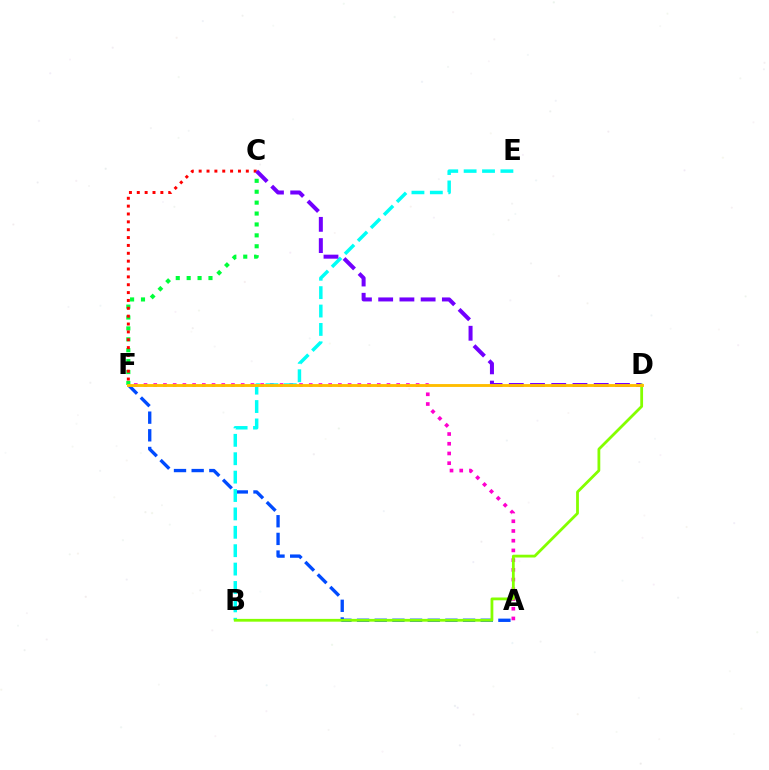{('A', 'F'): [{'color': '#004bff', 'line_style': 'dashed', 'thickness': 2.4}, {'color': '#ff00cf', 'line_style': 'dotted', 'thickness': 2.64}], ('C', 'F'): [{'color': '#00ff39', 'line_style': 'dotted', 'thickness': 2.96}, {'color': '#ff0000', 'line_style': 'dotted', 'thickness': 2.14}], ('B', 'E'): [{'color': '#00fff6', 'line_style': 'dashed', 'thickness': 2.5}], ('C', 'D'): [{'color': '#7200ff', 'line_style': 'dashed', 'thickness': 2.88}], ('B', 'D'): [{'color': '#84ff00', 'line_style': 'solid', 'thickness': 2.01}], ('D', 'F'): [{'color': '#ffbd00', 'line_style': 'solid', 'thickness': 2.07}]}